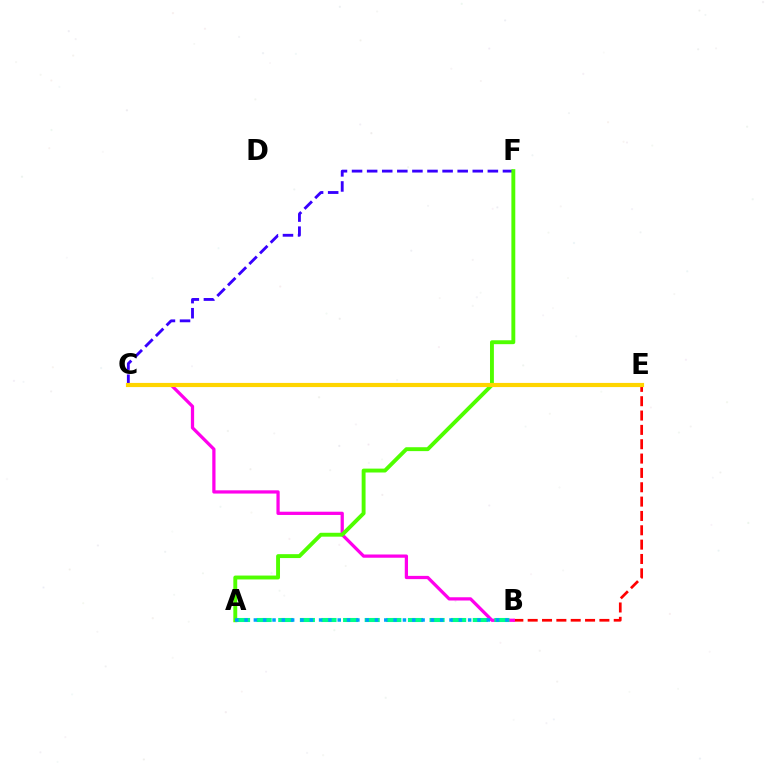{('B', 'E'): [{'color': '#ff0000', 'line_style': 'dashed', 'thickness': 1.95}], ('C', 'F'): [{'color': '#3700ff', 'line_style': 'dashed', 'thickness': 2.05}], ('B', 'C'): [{'color': '#ff00ed', 'line_style': 'solid', 'thickness': 2.34}], ('A', 'B'): [{'color': '#00ff86', 'line_style': 'dashed', 'thickness': 2.94}, {'color': '#009eff', 'line_style': 'dotted', 'thickness': 2.53}], ('A', 'F'): [{'color': '#4fff00', 'line_style': 'solid', 'thickness': 2.8}], ('C', 'E'): [{'color': '#ffd500', 'line_style': 'solid', 'thickness': 2.99}]}